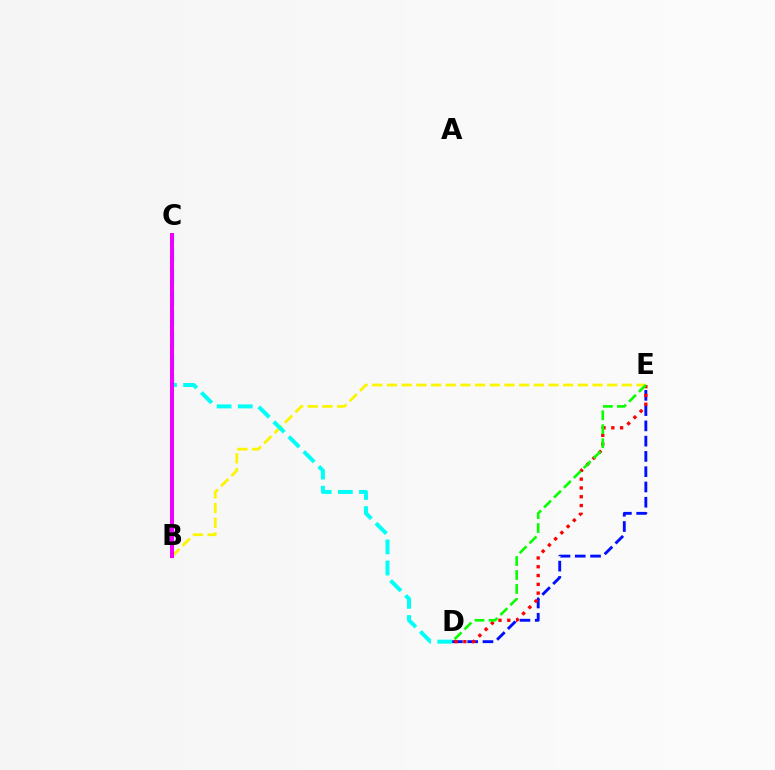{('D', 'E'): [{'color': '#0010ff', 'line_style': 'dashed', 'thickness': 2.07}, {'color': '#ff0000', 'line_style': 'dotted', 'thickness': 2.39}, {'color': '#08ff00', 'line_style': 'dashed', 'thickness': 1.9}], ('B', 'E'): [{'color': '#fcf500', 'line_style': 'dashed', 'thickness': 1.99}], ('C', 'D'): [{'color': '#00fff6', 'line_style': 'dashed', 'thickness': 2.87}], ('B', 'C'): [{'color': '#ee00ff', 'line_style': 'solid', 'thickness': 2.88}]}